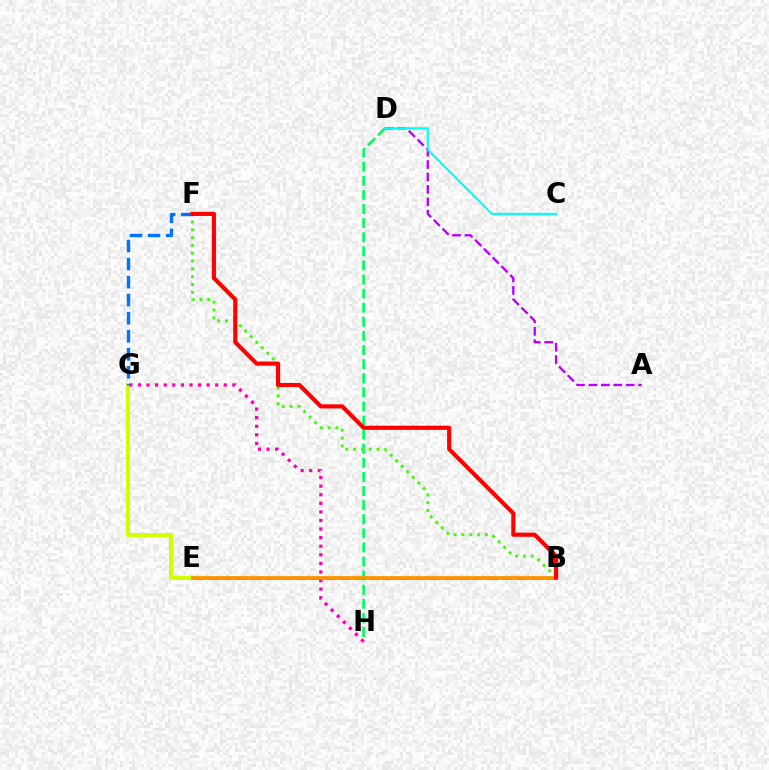{('D', 'H'): [{'color': '#00ff5c', 'line_style': 'dashed', 'thickness': 1.92}], ('B', 'F'): [{'color': '#3dff00', 'line_style': 'dotted', 'thickness': 2.12}, {'color': '#ff0000', 'line_style': 'solid', 'thickness': 2.98}], ('A', 'D'): [{'color': '#b900ff', 'line_style': 'dashed', 'thickness': 1.69}], ('E', 'G'): [{'color': '#d1ff00', 'line_style': 'solid', 'thickness': 2.89}], ('G', 'H'): [{'color': '#ff00ac', 'line_style': 'dotted', 'thickness': 2.33}], ('C', 'D'): [{'color': '#00fff6', 'line_style': 'solid', 'thickness': 1.54}], ('F', 'G'): [{'color': '#0074ff', 'line_style': 'dashed', 'thickness': 2.45}], ('B', 'E'): [{'color': '#2500ff', 'line_style': 'dashed', 'thickness': 2.0}, {'color': '#ff9400', 'line_style': 'solid', 'thickness': 2.75}]}